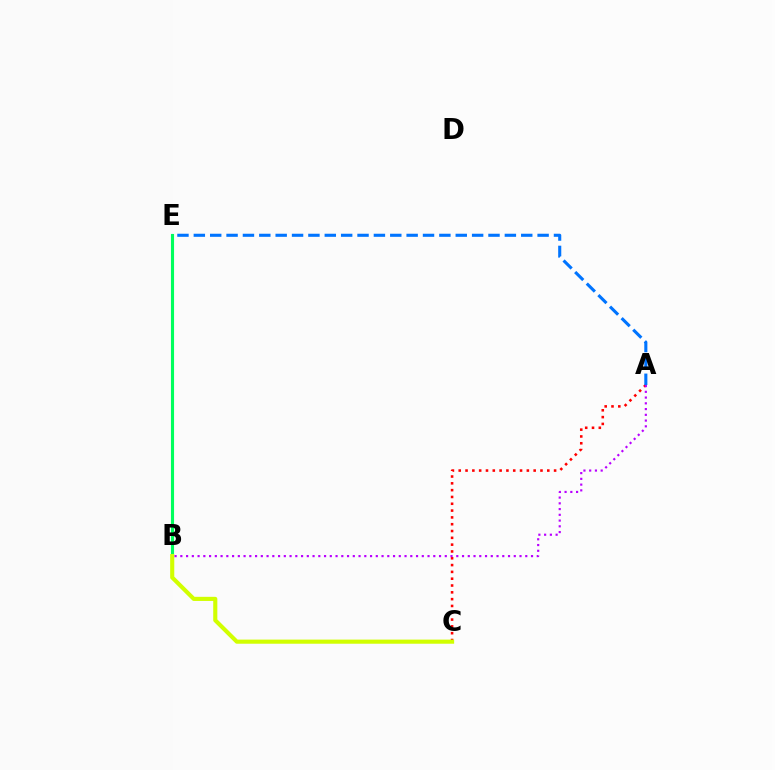{('B', 'E'): [{'color': '#00ff5c', 'line_style': 'solid', 'thickness': 2.24}], ('A', 'C'): [{'color': '#ff0000', 'line_style': 'dotted', 'thickness': 1.85}], ('B', 'C'): [{'color': '#d1ff00', 'line_style': 'solid', 'thickness': 2.96}], ('A', 'E'): [{'color': '#0074ff', 'line_style': 'dashed', 'thickness': 2.22}], ('A', 'B'): [{'color': '#b900ff', 'line_style': 'dotted', 'thickness': 1.56}]}